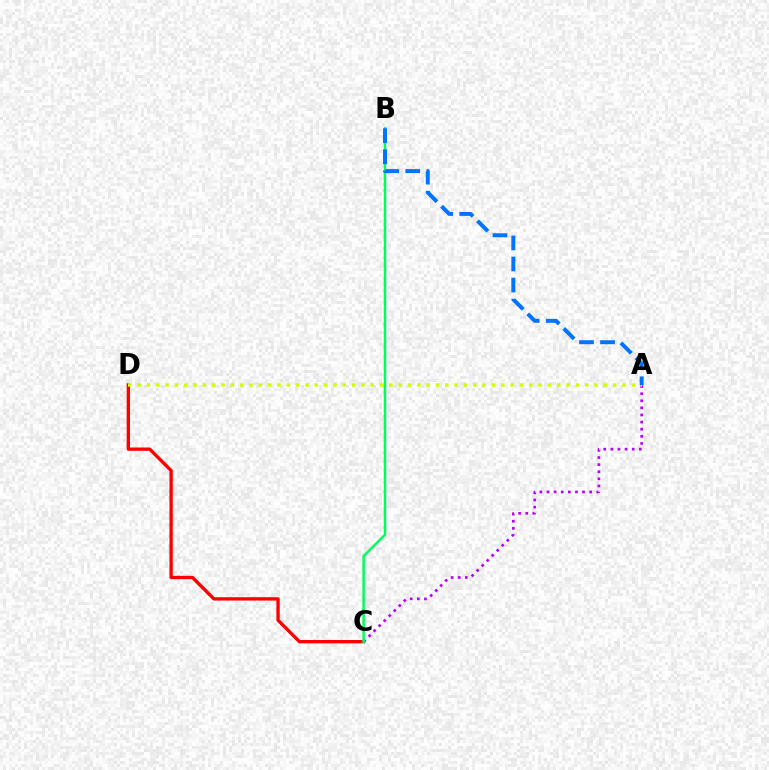{('C', 'D'): [{'color': '#ff0000', 'line_style': 'solid', 'thickness': 2.4}], ('A', 'C'): [{'color': '#b900ff', 'line_style': 'dotted', 'thickness': 1.93}], ('B', 'C'): [{'color': '#00ff5c', 'line_style': 'solid', 'thickness': 1.79}], ('A', 'D'): [{'color': '#d1ff00', 'line_style': 'dotted', 'thickness': 2.53}], ('A', 'B'): [{'color': '#0074ff', 'line_style': 'dashed', 'thickness': 2.86}]}